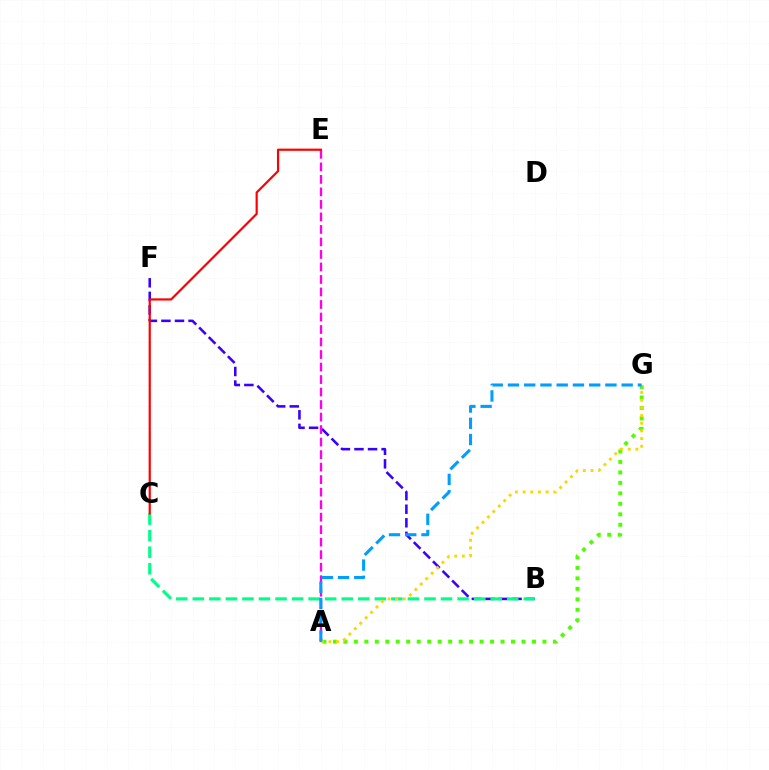{('B', 'F'): [{'color': '#3700ff', 'line_style': 'dashed', 'thickness': 1.84}], ('B', 'C'): [{'color': '#00ff86', 'line_style': 'dashed', 'thickness': 2.25}], ('A', 'E'): [{'color': '#ff00ed', 'line_style': 'dashed', 'thickness': 1.7}], ('A', 'G'): [{'color': '#4fff00', 'line_style': 'dotted', 'thickness': 2.85}, {'color': '#ffd500', 'line_style': 'dotted', 'thickness': 2.09}, {'color': '#009eff', 'line_style': 'dashed', 'thickness': 2.21}], ('C', 'E'): [{'color': '#ff0000', 'line_style': 'solid', 'thickness': 1.58}]}